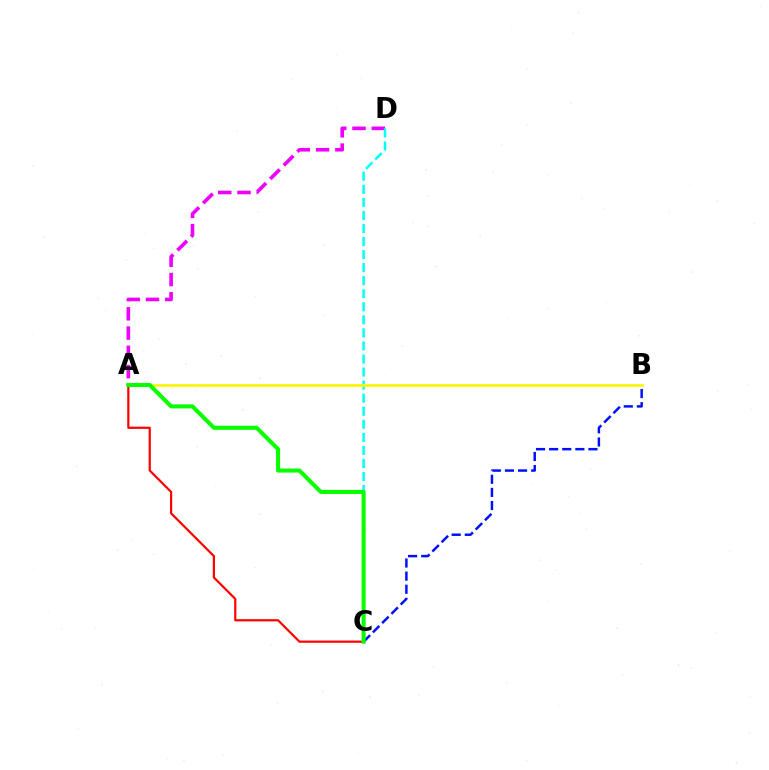{('B', 'C'): [{'color': '#0010ff', 'line_style': 'dashed', 'thickness': 1.78}], ('A', 'D'): [{'color': '#ee00ff', 'line_style': 'dashed', 'thickness': 2.62}], ('C', 'D'): [{'color': '#00fff6', 'line_style': 'dashed', 'thickness': 1.77}], ('A', 'C'): [{'color': '#ff0000', 'line_style': 'solid', 'thickness': 1.59}, {'color': '#08ff00', 'line_style': 'solid', 'thickness': 2.92}], ('A', 'B'): [{'color': '#fcf500', 'line_style': 'solid', 'thickness': 1.92}]}